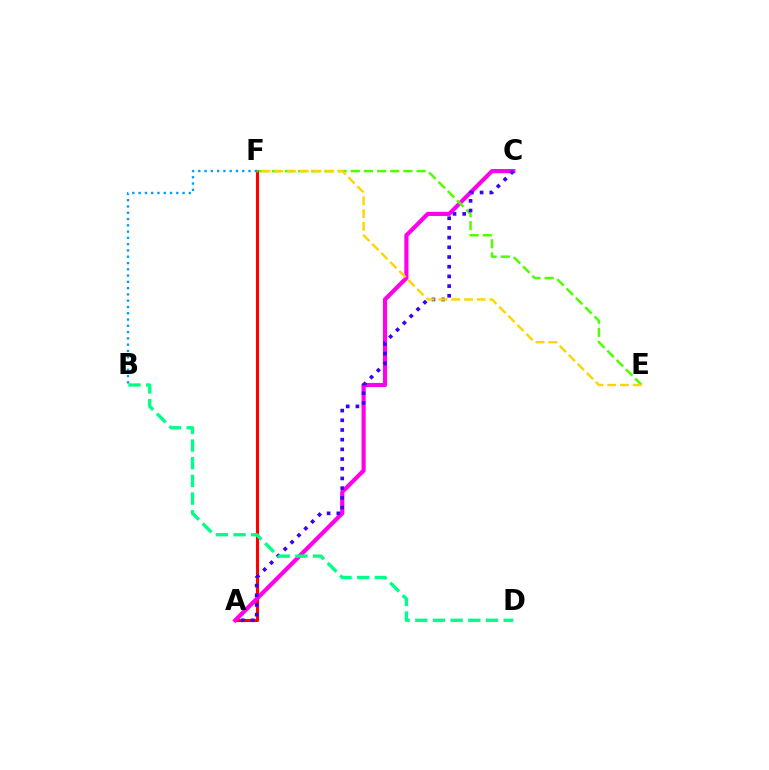{('A', 'F'): [{'color': '#ff0000', 'line_style': 'solid', 'thickness': 2.23}], ('A', 'C'): [{'color': '#ff00ed', 'line_style': 'solid', 'thickness': 2.98}, {'color': '#3700ff', 'line_style': 'dotted', 'thickness': 2.63}], ('E', 'F'): [{'color': '#4fff00', 'line_style': 'dashed', 'thickness': 1.79}, {'color': '#ffd500', 'line_style': 'dashed', 'thickness': 1.73}], ('B', 'D'): [{'color': '#00ff86', 'line_style': 'dashed', 'thickness': 2.4}], ('B', 'F'): [{'color': '#009eff', 'line_style': 'dotted', 'thickness': 1.71}]}